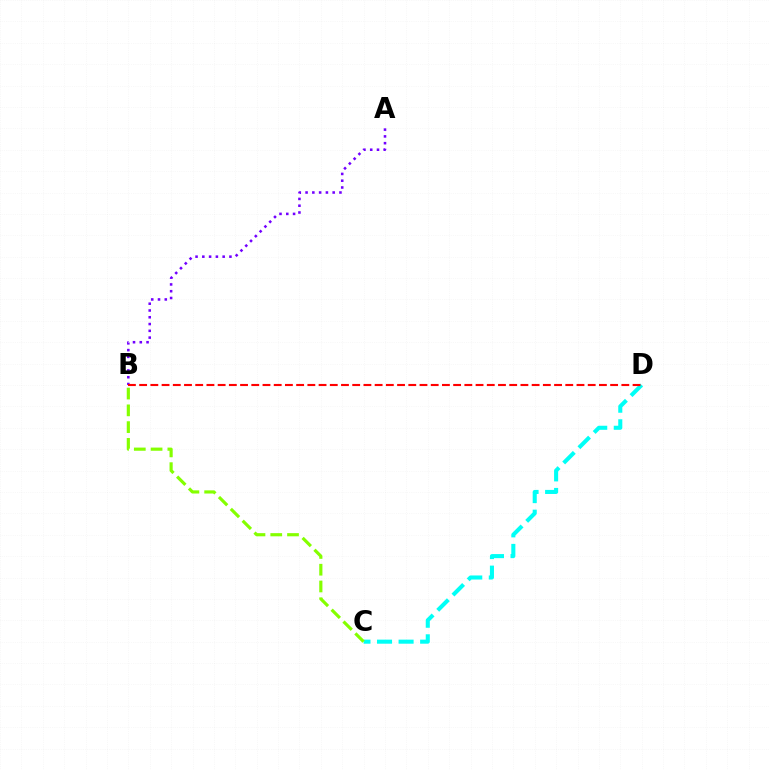{('C', 'D'): [{'color': '#00fff6', 'line_style': 'dashed', 'thickness': 2.93}], ('B', 'C'): [{'color': '#84ff00', 'line_style': 'dashed', 'thickness': 2.28}], ('A', 'B'): [{'color': '#7200ff', 'line_style': 'dotted', 'thickness': 1.84}], ('B', 'D'): [{'color': '#ff0000', 'line_style': 'dashed', 'thickness': 1.52}]}